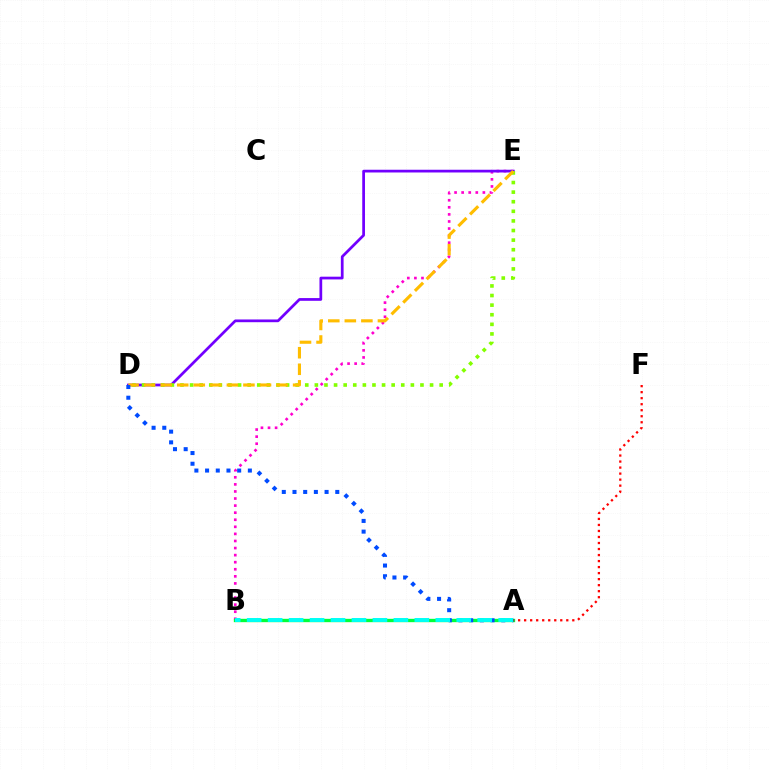{('B', 'E'): [{'color': '#ff00cf', 'line_style': 'dotted', 'thickness': 1.92}], ('D', 'E'): [{'color': '#7200ff', 'line_style': 'solid', 'thickness': 1.97}, {'color': '#84ff00', 'line_style': 'dotted', 'thickness': 2.61}, {'color': '#ffbd00', 'line_style': 'dashed', 'thickness': 2.25}], ('A', 'B'): [{'color': '#00ff39', 'line_style': 'solid', 'thickness': 2.41}, {'color': '#00fff6', 'line_style': 'dashed', 'thickness': 2.85}], ('A', 'F'): [{'color': '#ff0000', 'line_style': 'dotted', 'thickness': 1.64}], ('A', 'D'): [{'color': '#004bff', 'line_style': 'dotted', 'thickness': 2.91}]}